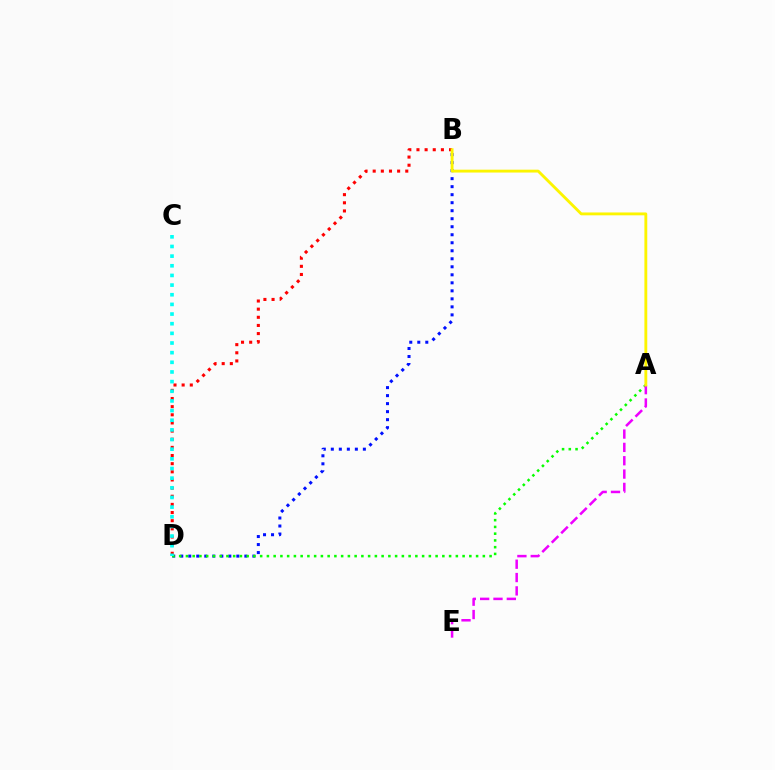{('B', 'D'): [{'color': '#0010ff', 'line_style': 'dotted', 'thickness': 2.18}, {'color': '#ff0000', 'line_style': 'dotted', 'thickness': 2.21}], ('A', 'D'): [{'color': '#08ff00', 'line_style': 'dotted', 'thickness': 1.83}], ('C', 'D'): [{'color': '#00fff6', 'line_style': 'dotted', 'thickness': 2.62}], ('A', 'E'): [{'color': '#ee00ff', 'line_style': 'dashed', 'thickness': 1.81}], ('A', 'B'): [{'color': '#fcf500', 'line_style': 'solid', 'thickness': 2.06}]}